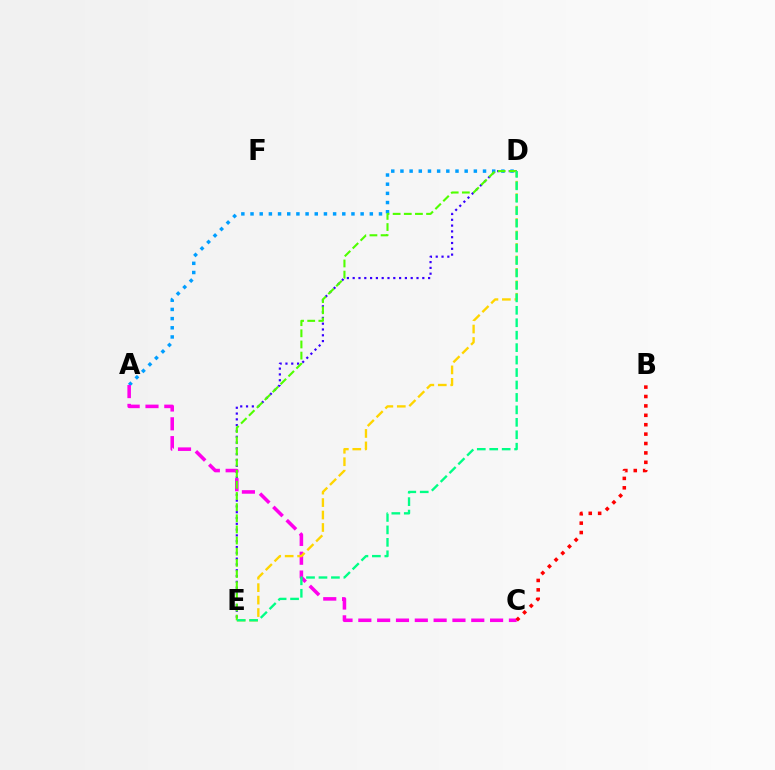{('D', 'E'): [{'color': '#3700ff', 'line_style': 'dotted', 'thickness': 1.58}, {'color': '#4fff00', 'line_style': 'dashed', 'thickness': 1.51}, {'color': '#ffd500', 'line_style': 'dashed', 'thickness': 1.69}, {'color': '#00ff86', 'line_style': 'dashed', 'thickness': 1.69}], ('A', 'D'): [{'color': '#009eff', 'line_style': 'dotted', 'thickness': 2.49}], ('A', 'C'): [{'color': '#ff00ed', 'line_style': 'dashed', 'thickness': 2.56}], ('B', 'C'): [{'color': '#ff0000', 'line_style': 'dotted', 'thickness': 2.55}]}